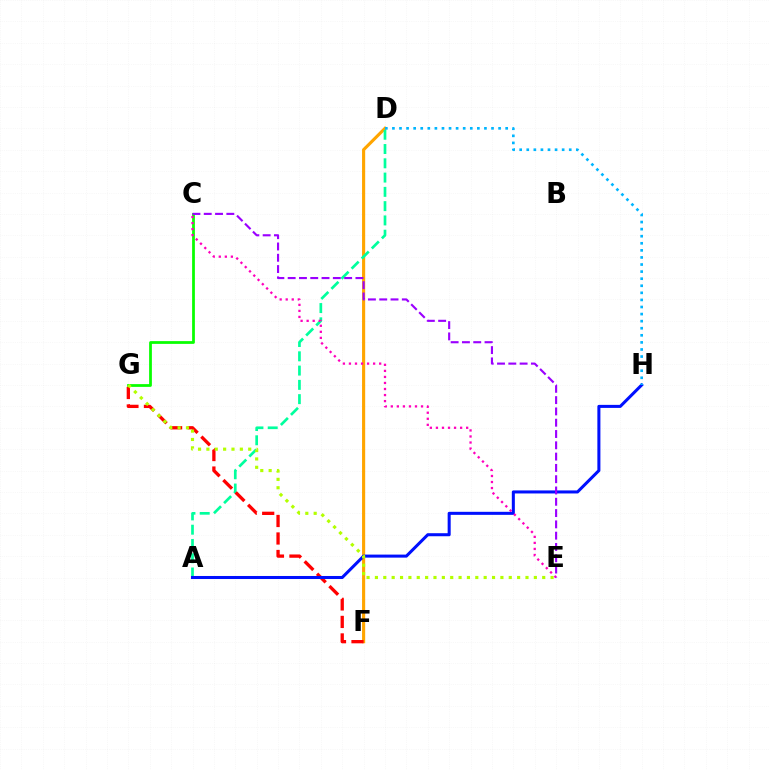{('C', 'G'): [{'color': '#08ff00', 'line_style': 'solid', 'thickness': 1.99}], ('D', 'F'): [{'color': '#ffa500', 'line_style': 'solid', 'thickness': 2.25}], ('A', 'D'): [{'color': '#00ff9d', 'line_style': 'dashed', 'thickness': 1.94}], ('F', 'G'): [{'color': '#ff0000', 'line_style': 'dashed', 'thickness': 2.38}], ('A', 'H'): [{'color': '#0010ff', 'line_style': 'solid', 'thickness': 2.19}], ('C', 'E'): [{'color': '#ff00bd', 'line_style': 'dotted', 'thickness': 1.64}, {'color': '#9b00ff', 'line_style': 'dashed', 'thickness': 1.53}], ('E', 'G'): [{'color': '#b3ff00', 'line_style': 'dotted', 'thickness': 2.27}], ('D', 'H'): [{'color': '#00b5ff', 'line_style': 'dotted', 'thickness': 1.92}]}